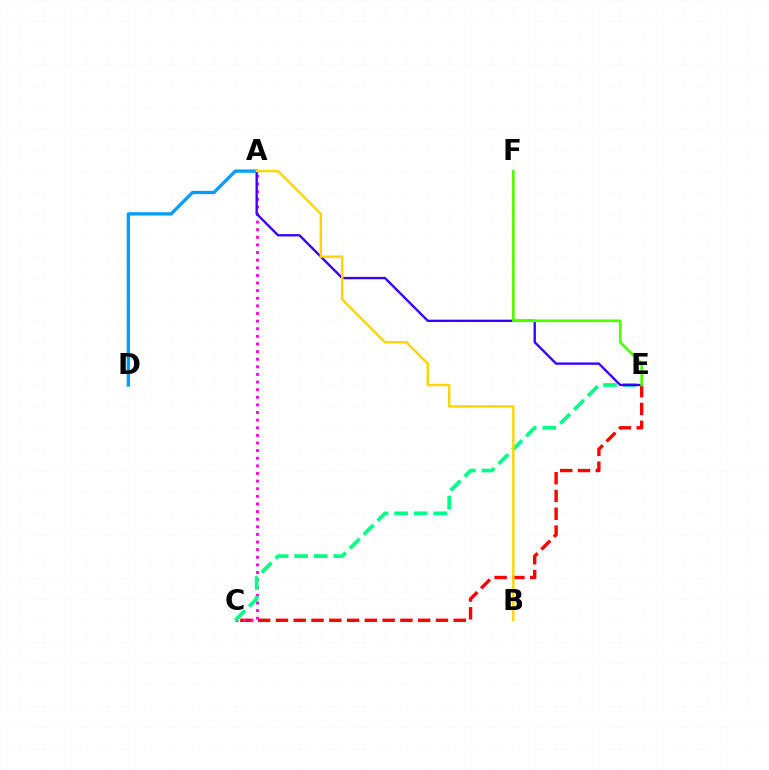{('C', 'E'): [{'color': '#ff0000', 'line_style': 'dashed', 'thickness': 2.42}, {'color': '#00ff86', 'line_style': 'dashed', 'thickness': 2.66}], ('A', 'D'): [{'color': '#009eff', 'line_style': 'solid', 'thickness': 2.38}], ('A', 'C'): [{'color': '#ff00ed', 'line_style': 'dotted', 'thickness': 2.07}], ('A', 'E'): [{'color': '#3700ff', 'line_style': 'solid', 'thickness': 1.69}], ('E', 'F'): [{'color': '#4fff00', 'line_style': 'solid', 'thickness': 1.94}], ('A', 'B'): [{'color': '#ffd500', 'line_style': 'solid', 'thickness': 1.74}]}